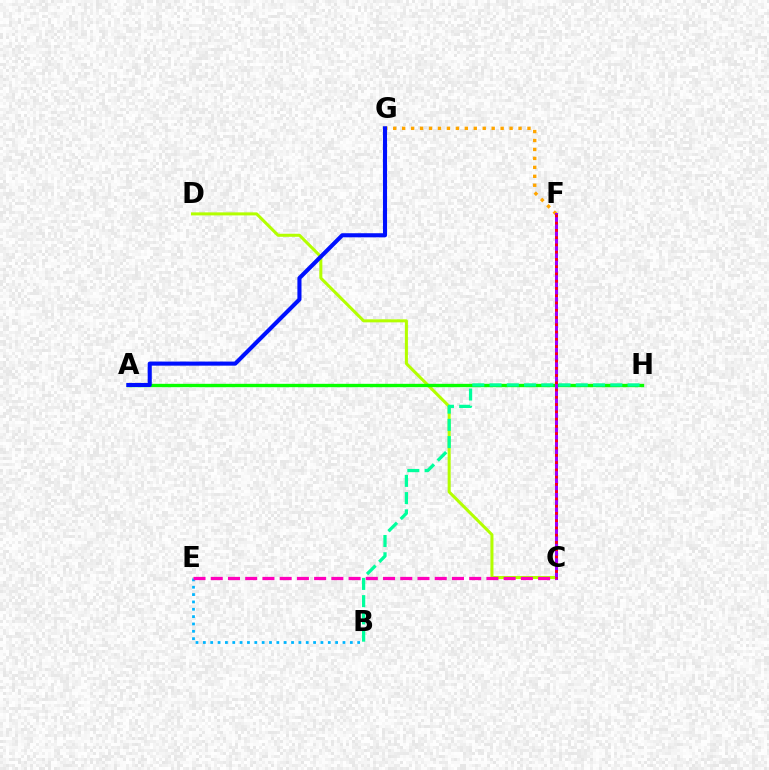{('F', 'G'): [{'color': '#ffa500', 'line_style': 'dotted', 'thickness': 2.43}], ('C', 'D'): [{'color': '#b3ff00', 'line_style': 'solid', 'thickness': 2.18}], ('A', 'H'): [{'color': '#08ff00', 'line_style': 'solid', 'thickness': 2.41}], ('C', 'F'): [{'color': '#9b00ff', 'line_style': 'solid', 'thickness': 2.17}, {'color': '#ff0000', 'line_style': 'dotted', 'thickness': 1.97}], ('B', 'E'): [{'color': '#00b5ff', 'line_style': 'dotted', 'thickness': 2.0}], ('B', 'H'): [{'color': '#00ff9d', 'line_style': 'dashed', 'thickness': 2.34}], ('A', 'G'): [{'color': '#0010ff', 'line_style': 'solid', 'thickness': 2.95}], ('C', 'E'): [{'color': '#ff00bd', 'line_style': 'dashed', 'thickness': 2.34}]}